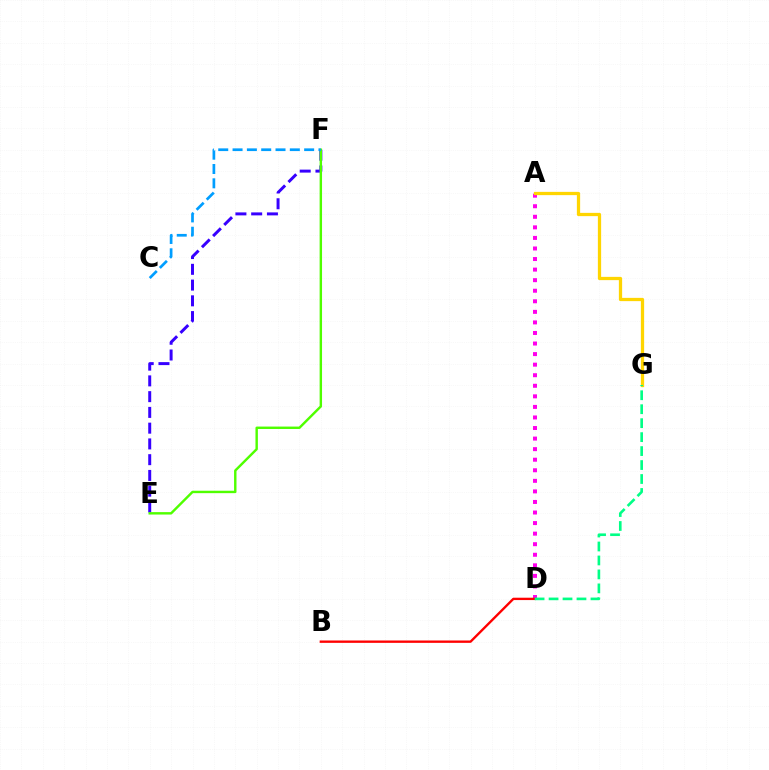{('A', 'D'): [{'color': '#ff00ed', 'line_style': 'dotted', 'thickness': 2.87}], ('E', 'F'): [{'color': '#3700ff', 'line_style': 'dashed', 'thickness': 2.14}, {'color': '#4fff00', 'line_style': 'solid', 'thickness': 1.74}], ('A', 'G'): [{'color': '#ffd500', 'line_style': 'solid', 'thickness': 2.35}], ('B', 'D'): [{'color': '#ff0000', 'line_style': 'solid', 'thickness': 1.7}], ('C', 'F'): [{'color': '#009eff', 'line_style': 'dashed', 'thickness': 1.94}], ('D', 'G'): [{'color': '#00ff86', 'line_style': 'dashed', 'thickness': 1.9}]}